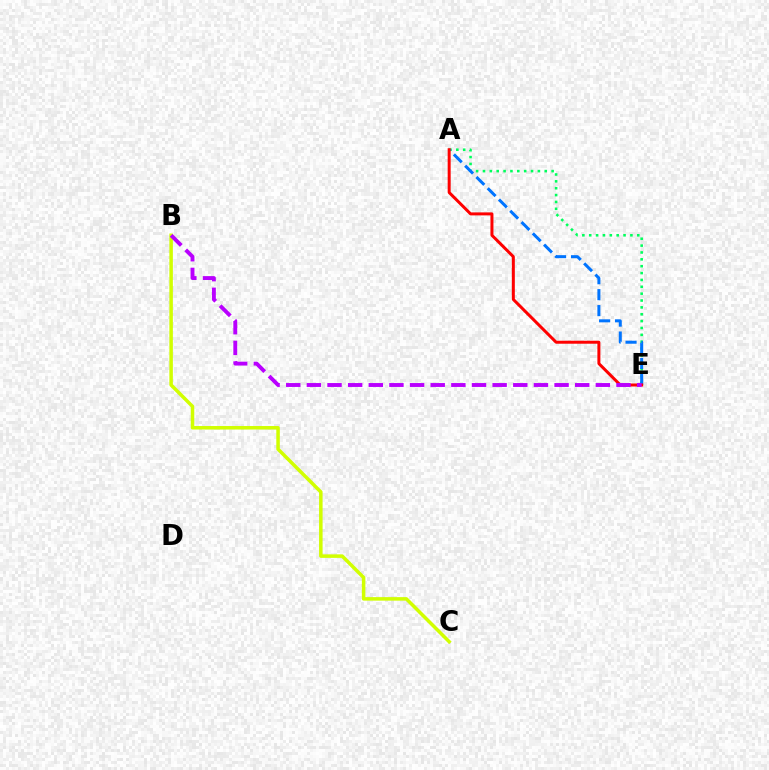{('A', 'E'): [{'color': '#00ff5c', 'line_style': 'dotted', 'thickness': 1.86}, {'color': '#0074ff', 'line_style': 'dashed', 'thickness': 2.17}, {'color': '#ff0000', 'line_style': 'solid', 'thickness': 2.15}], ('B', 'C'): [{'color': '#d1ff00', 'line_style': 'solid', 'thickness': 2.53}], ('B', 'E'): [{'color': '#b900ff', 'line_style': 'dashed', 'thickness': 2.8}]}